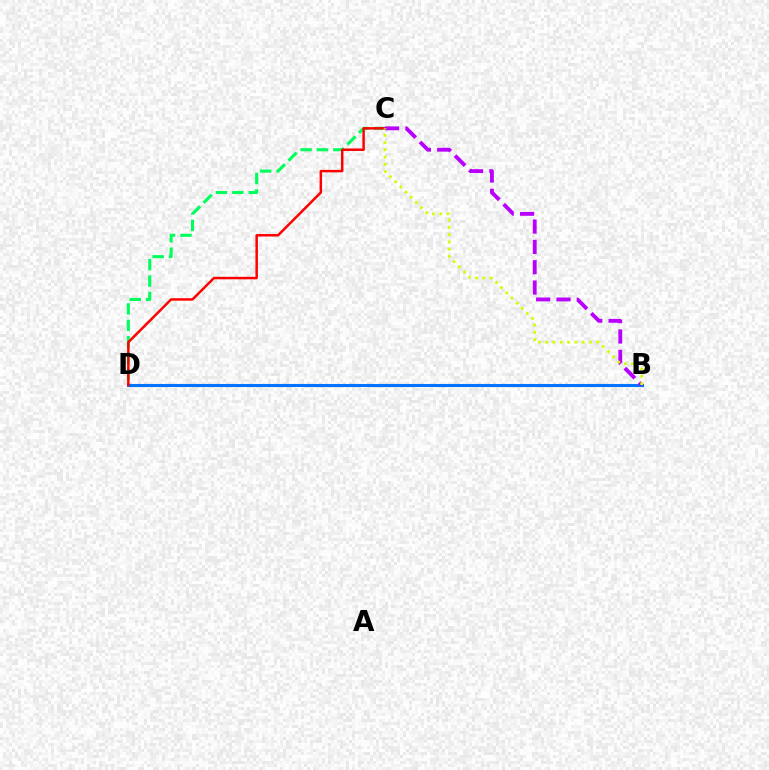{('C', 'D'): [{'color': '#00ff5c', 'line_style': 'dashed', 'thickness': 2.23}, {'color': '#ff0000', 'line_style': 'solid', 'thickness': 1.78}], ('B', 'D'): [{'color': '#0074ff', 'line_style': 'solid', 'thickness': 2.22}], ('B', 'C'): [{'color': '#b900ff', 'line_style': 'dashed', 'thickness': 2.76}, {'color': '#d1ff00', 'line_style': 'dotted', 'thickness': 1.98}]}